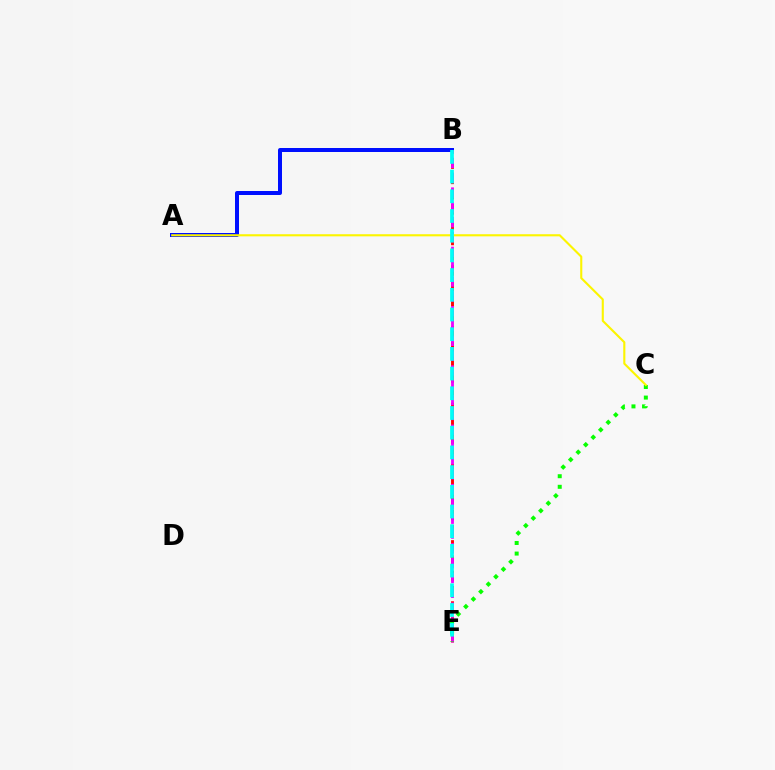{('A', 'B'): [{'color': '#0010ff', 'line_style': 'solid', 'thickness': 2.88}], ('B', 'E'): [{'color': '#ff0000', 'line_style': 'dashed', 'thickness': 2.08}, {'color': '#ee00ff', 'line_style': 'dashed', 'thickness': 2.01}, {'color': '#00fff6', 'line_style': 'dashed', 'thickness': 2.68}], ('C', 'E'): [{'color': '#08ff00', 'line_style': 'dotted', 'thickness': 2.88}], ('A', 'C'): [{'color': '#fcf500', 'line_style': 'solid', 'thickness': 1.52}]}